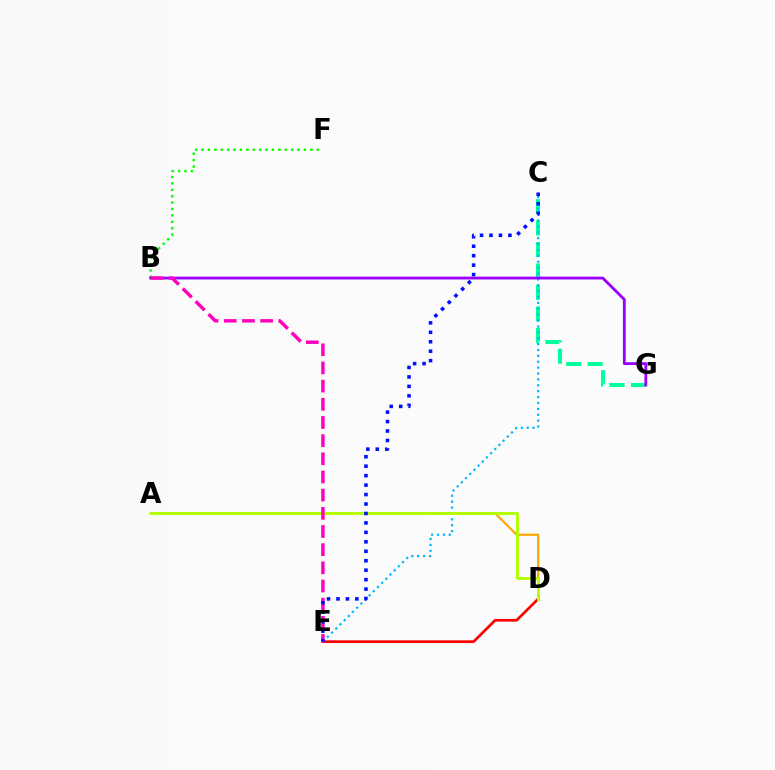{('D', 'E'): [{'color': '#ff0000', 'line_style': 'solid', 'thickness': 1.95}], ('C', 'G'): [{'color': '#00ff9d', 'line_style': 'dashed', 'thickness': 2.91}], ('A', 'D'): [{'color': '#ffa500', 'line_style': 'solid', 'thickness': 1.56}, {'color': '#b3ff00', 'line_style': 'solid', 'thickness': 2.1}], ('B', 'F'): [{'color': '#08ff00', 'line_style': 'dotted', 'thickness': 1.74}], ('C', 'E'): [{'color': '#00b5ff', 'line_style': 'dotted', 'thickness': 1.6}, {'color': '#0010ff', 'line_style': 'dotted', 'thickness': 2.57}], ('B', 'G'): [{'color': '#9b00ff', 'line_style': 'solid', 'thickness': 2.03}], ('B', 'E'): [{'color': '#ff00bd', 'line_style': 'dashed', 'thickness': 2.47}]}